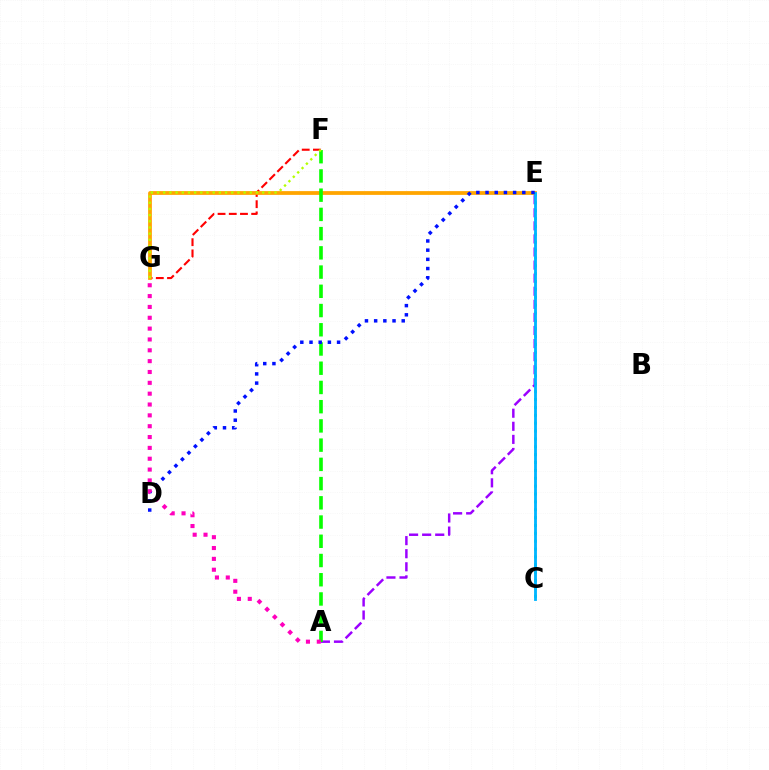{('F', 'G'): [{'color': '#ff0000', 'line_style': 'dashed', 'thickness': 1.52}, {'color': '#b3ff00', 'line_style': 'dotted', 'thickness': 1.68}], ('E', 'G'): [{'color': '#ffa500', 'line_style': 'solid', 'thickness': 2.72}], ('C', 'E'): [{'color': '#00ff9d', 'line_style': 'dotted', 'thickness': 2.14}, {'color': '#00b5ff', 'line_style': 'solid', 'thickness': 2.04}], ('A', 'E'): [{'color': '#9b00ff', 'line_style': 'dashed', 'thickness': 1.78}], ('A', 'F'): [{'color': '#08ff00', 'line_style': 'dashed', 'thickness': 2.61}], ('D', 'E'): [{'color': '#0010ff', 'line_style': 'dotted', 'thickness': 2.5}], ('A', 'G'): [{'color': '#ff00bd', 'line_style': 'dotted', 'thickness': 2.95}]}